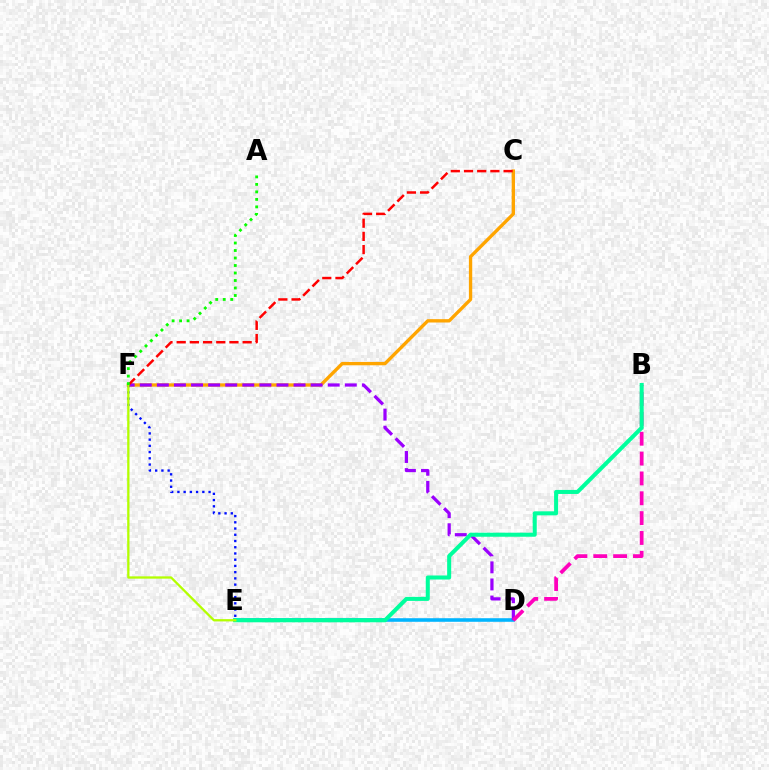{('D', 'E'): [{'color': '#00b5ff', 'line_style': 'solid', 'thickness': 2.58}], ('C', 'F'): [{'color': '#ffa500', 'line_style': 'solid', 'thickness': 2.4}, {'color': '#ff0000', 'line_style': 'dashed', 'thickness': 1.79}], ('D', 'F'): [{'color': '#9b00ff', 'line_style': 'dashed', 'thickness': 2.32}], ('E', 'F'): [{'color': '#0010ff', 'line_style': 'dotted', 'thickness': 1.69}, {'color': '#b3ff00', 'line_style': 'solid', 'thickness': 1.65}], ('B', 'D'): [{'color': '#ff00bd', 'line_style': 'dashed', 'thickness': 2.7}], ('B', 'E'): [{'color': '#00ff9d', 'line_style': 'solid', 'thickness': 2.9}], ('A', 'F'): [{'color': '#08ff00', 'line_style': 'dotted', 'thickness': 2.04}]}